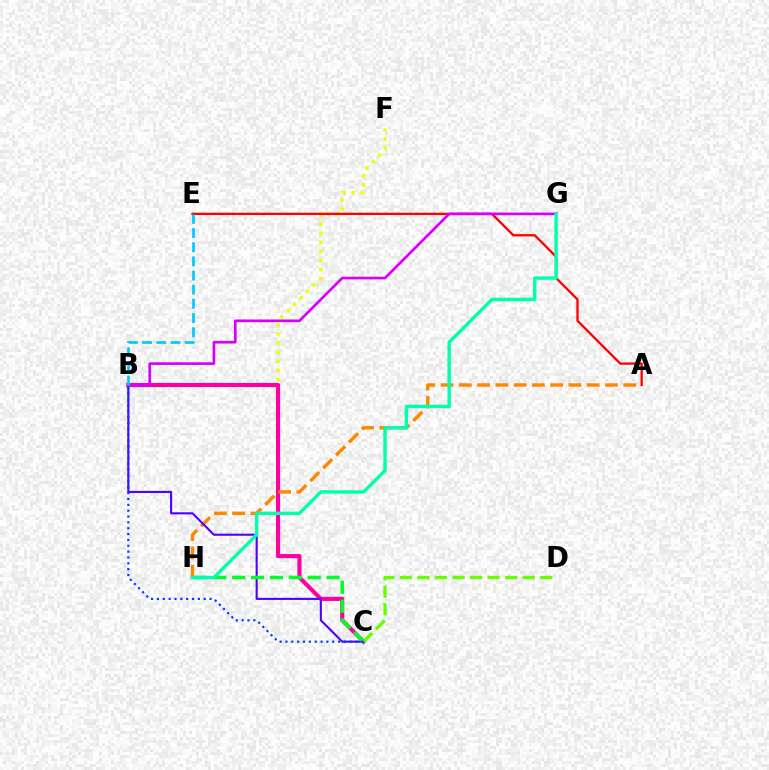{('B', 'F'): [{'color': '#eeff00', 'line_style': 'dotted', 'thickness': 2.47}], ('B', 'C'): [{'color': '#ff00a0', 'line_style': 'solid', 'thickness': 2.97}, {'color': '#4f00ff', 'line_style': 'solid', 'thickness': 1.51}, {'color': '#003fff', 'line_style': 'dotted', 'thickness': 1.59}], ('A', 'E'): [{'color': '#ff0000', 'line_style': 'solid', 'thickness': 1.66}], ('A', 'H'): [{'color': '#ff8800', 'line_style': 'dashed', 'thickness': 2.48}], ('C', 'D'): [{'color': '#66ff00', 'line_style': 'dashed', 'thickness': 2.38}], ('C', 'H'): [{'color': '#00ff27', 'line_style': 'dashed', 'thickness': 2.57}], ('B', 'G'): [{'color': '#d600ff', 'line_style': 'solid', 'thickness': 1.92}], ('B', 'E'): [{'color': '#00c7ff', 'line_style': 'dashed', 'thickness': 1.92}], ('G', 'H'): [{'color': '#00ffaf', 'line_style': 'solid', 'thickness': 2.45}]}